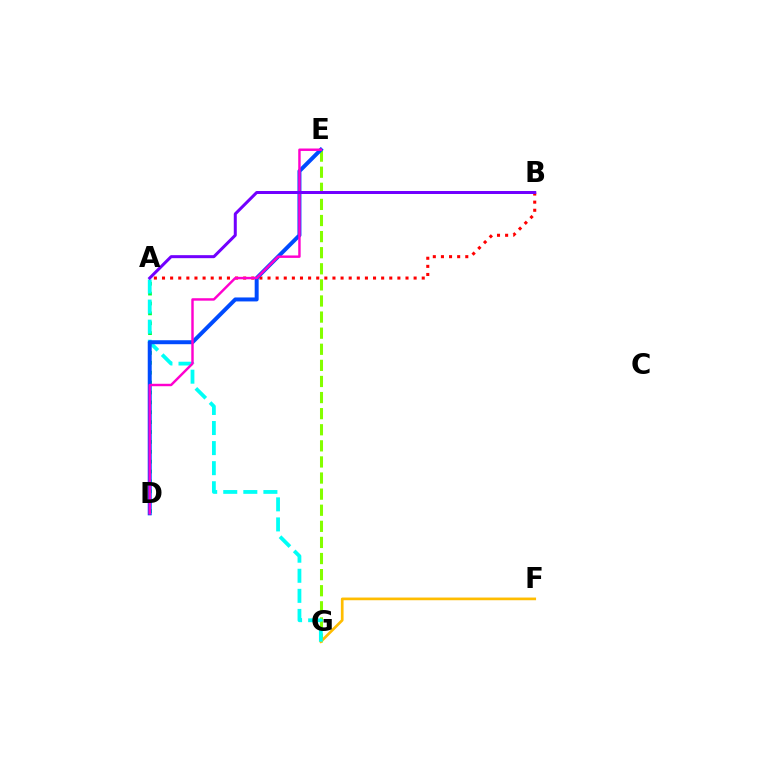{('E', 'G'): [{'color': '#84ff00', 'line_style': 'dashed', 'thickness': 2.19}], ('F', 'G'): [{'color': '#ffbd00', 'line_style': 'solid', 'thickness': 1.94}], ('A', 'B'): [{'color': '#ff0000', 'line_style': 'dotted', 'thickness': 2.21}, {'color': '#7200ff', 'line_style': 'solid', 'thickness': 2.17}], ('A', 'D'): [{'color': '#00ff39', 'line_style': 'dotted', 'thickness': 2.69}], ('A', 'G'): [{'color': '#00fff6', 'line_style': 'dashed', 'thickness': 2.73}], ('D', 'E'): [{'color': '#004bff', 'line_style': 'solid', 'thickness': 2.86}, {'color': '#ff00cf', 'line_style': 'solid', 'thickness': 1.76}]}